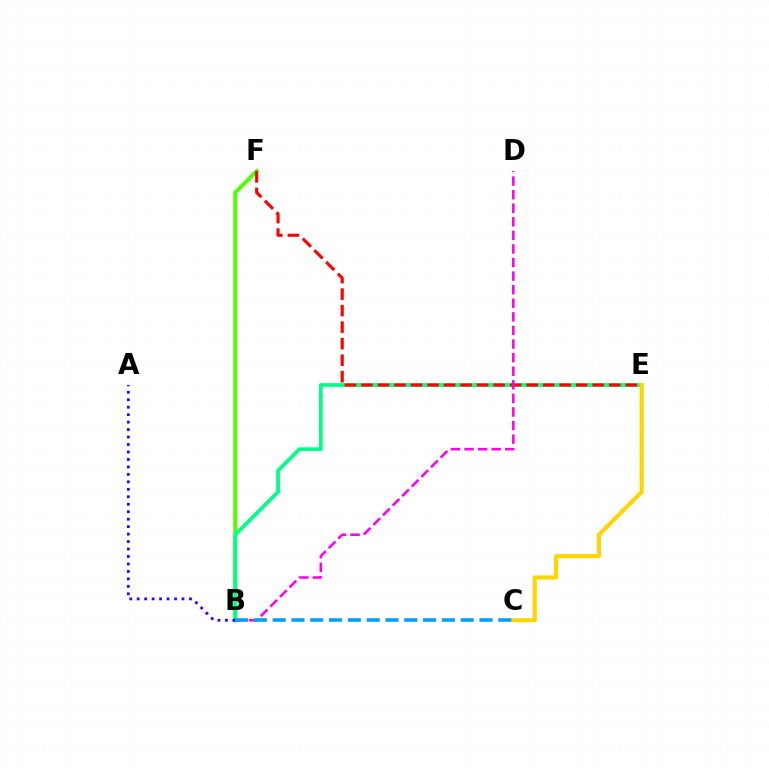{('B', 'F'): [{'color': '#4fff00', 'line_style': 'solid', 'thickness': 2.86}], ('B', 'E'): [{'color': '#00ff86', 'line_style': 'solid', 'thickness': 2.68}], ('E', 'F'): [{'color': '#ff0000', 'line_style': 'dashed', 'thickness': 2.24}], ('C', 'E'): [{'color': '#ffd500', 'line_style': 'solid', 'thickness': 2.99}], ('A', 'B'): [{'color': '#3700ff', 'line_style': 'dotted', 'thickness': 2.03}], ('B', 'D'): [{'color': '#ff00ed', 'line_style': 'dashed', 'thickness': 1.85}], ('B', 'C'): [{'color': '#009eff', 'line_style': 'dashed', 'thickness': 2.55}]}